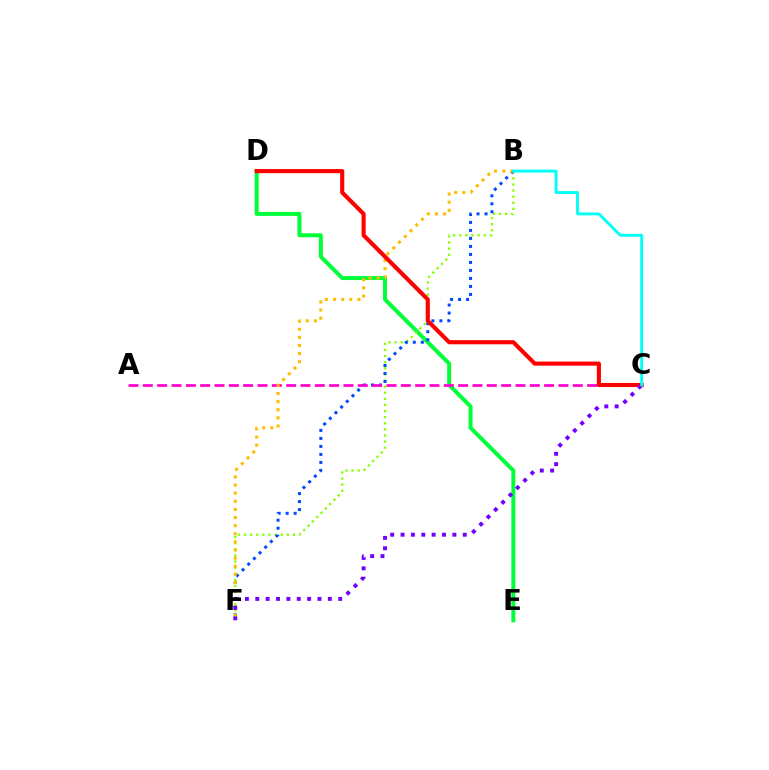{('D', 'E'): [{'color': '#00ff39', 'line_style': 'solid', 'thickness': 2.86}], ('B', 'F'): [{'color': '#84ff00', 'line_style': 'dotted', 'thickness': 1.66}, {'color': '#004bff', 'line_style': 'dotted', 'thickness': 2.17}, {'color': '#ffbd00', 'line_style': 'dotted', 'thickness': 2.21}], ('A', 'C'): [{'color': '#ff00cf', 'line_style': 'dashed', 'thickness': 1.95}], ('C', 'D'): [{'color': '#ff0000', 'line_style': 'solid', 'thickness': 2.96}], ('C', 'F'): [{'color': '#7200ff', 'line_style': 'dotted', 'thickness': 2.82}], ('B', 'C'): [{'color': '#00fff6', 'line_style': 'solid', 'thickness': 2.07}]}